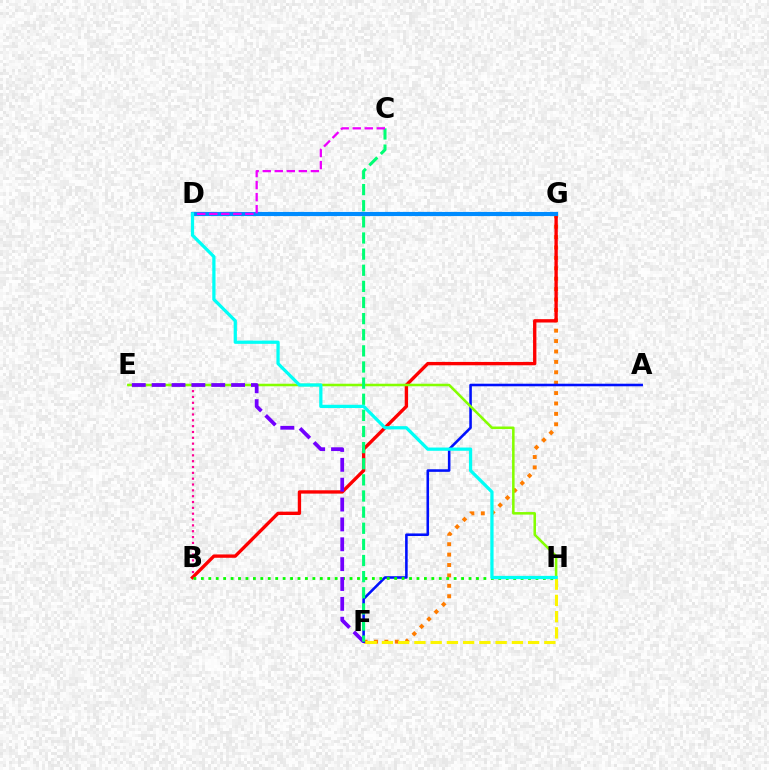{('B', 'E'): [{'color': '#ff0094', 'line_style': 'dotted', 'thickness': 1.59}], ('F', 'G'): [{'color': '#ff7c00', 'line_style': 'dotted', 'thickness': 2.83}], ('A', 'F'): [{'color': '#0010ff', 'line_style': 'solid', 'thickness': 1.85}], ('B', 'G'): [{'color': '#ff0000', 'line_style': 'solid', 'thickness': 2.41}], ('F', 'H'): [{'color': '#fcf500', 'line_style': 'dashed', 'thickness': 2.21}], ('E', 'H'): [{'color': '#84ff00', 'line_style': 'solid', 'thickness': 1.83}], ('B', 'H'): [{'color': '#08ff00', 'line_style': 'dotted', 'thickness': 2.02}], ('E', 'F'): [{'color': '#7200ff', 'line_style': 'dashed', 'thickness': 2.7}], ('C', 'F'): [{'color': '#00ff74', 'line_style': 'dashed', 'thickness': 2.19}], ('D', 'G'): [{'color': '#008cff', 'line_style': 'solid', 'thickness': 2.98}], ('C', 'D'): [{'color': '#ee00ff', 'line_style': 'dashed', 'thickness': 1.63}], ('D', 'H'): [{'color': '#00fff6', 'line_style': 'solid', 'thickness': 2.34}]}